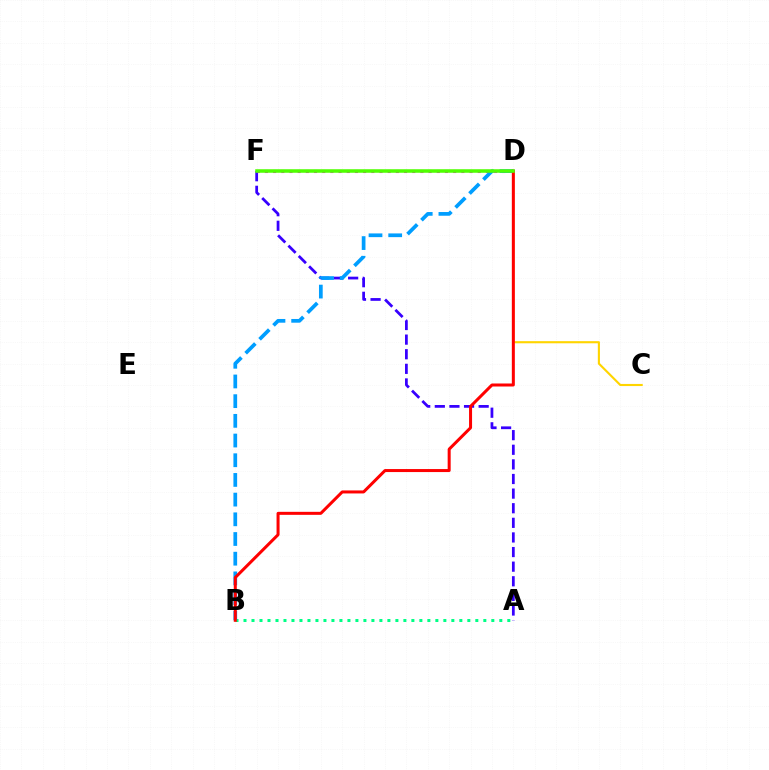{('A', 'F'): [{'color': '#3700ff', 'line_style': 'dashed', 'thickness': 1.98}], ('A', 'B'): [{'color': '#00ff86', 'line_style': 'dotted', 'thickness': 2.17}], ('D', 'F'): [{'color': '#ff00ed', 'line_style': 'dotted', 'thickness': 2.22}, {'color': '#4fff00', 'line_style': 'solid', 'thickness': 2.54}], ('B', 'D'): [{'color': '#009eff', 'line_style': 'dashed', 'thickness': 2.68}, {'color': '#ff0000', 'line_style': 'solid', 'thickness': 2.17}], ('C', 'D'): [{'color': '#ffd500', 'line_style': 'solid', 'thickness': 1.53}]}